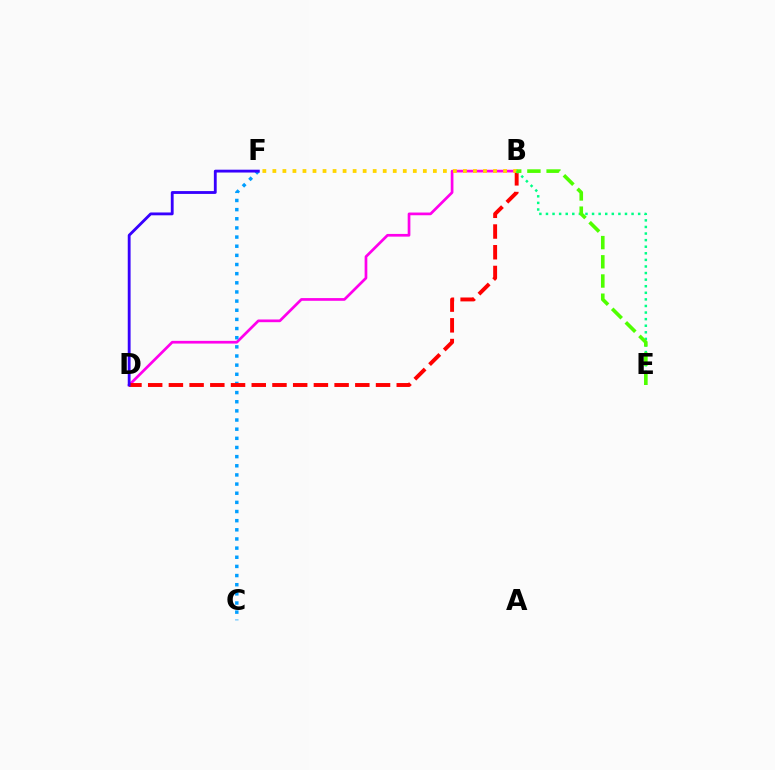{('B', 'D'): [{'color': '#ff00ed', 'line_style': 'solid', 'thickness': 1.95}, {'color': '#ff0000', 'line_style': 'dashed', 'thickness': 2.81}], ('C', 'F'): [{'color': '#009eff', 'line_style': 'dotted', 'thickness': 2.49}], ('D', 'F'): [{'color': '#3700ff', 'line_style': 'solid', 'thickness': 2.04}], ('B', 'F'): [{'color': '#ffd500', 'line_style': 'dotted', 'thickness': 2.73}], ('B', 'E'): [{'color': '#00ff86', 'line_style': 'dotted', 'thickness': 1.79}, {'color': '#4fff00', 'line_style': 'dashed', 'thickness': 2.61}]}